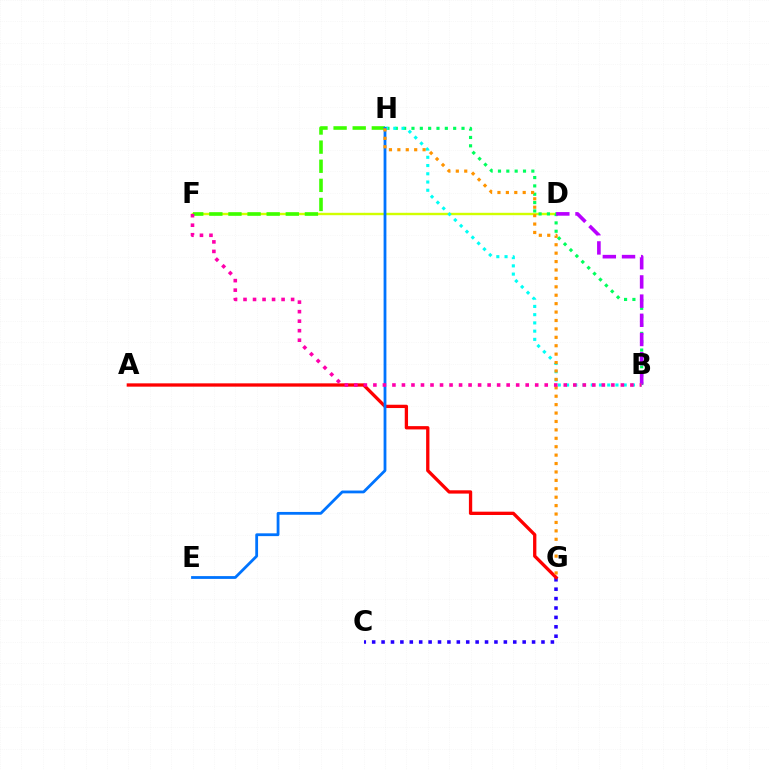{('D', 'F'): [{'color': '#d1ff00', 'line_style': 'solid', 'thickness': 1.73}], ('B', 'H'): [{'color': '#00ff5c', 'line_style': 'dotted', 'thickness': 2.27}, {'color': '#00fff6', 'line_style': 'dotted', 'thickness': 2.24}], ('B', 'D'): [{'color': '#b900ff', 'line_style': 'dashed', 'thickness': 2.61}], ('C', 'G'): [{'color': '#2500ff', 'line_style': 'dotted', 'thickness': 2.56}], ('F', 'H'): [{'color': '#3dff00', 'line_style': 'dashed', 'thickness': 2.6}], ('A', 'G'): [{'color': '#ff0000', 'line_style': 'solid', 'thickness': 2.38}], ('E', 'H'): [{'color': '#0074ff', 'line_style': 'solid', 'thickness': 2.01}], ('G', 'H'): [{'color': '#ff9400', 'line_style': 'dotted', 'thickness': 2.29}], ('B', 'F'): [{'color': '#ff00ac', 'line_style': 'dotted', 'thickness': 2.59}]}